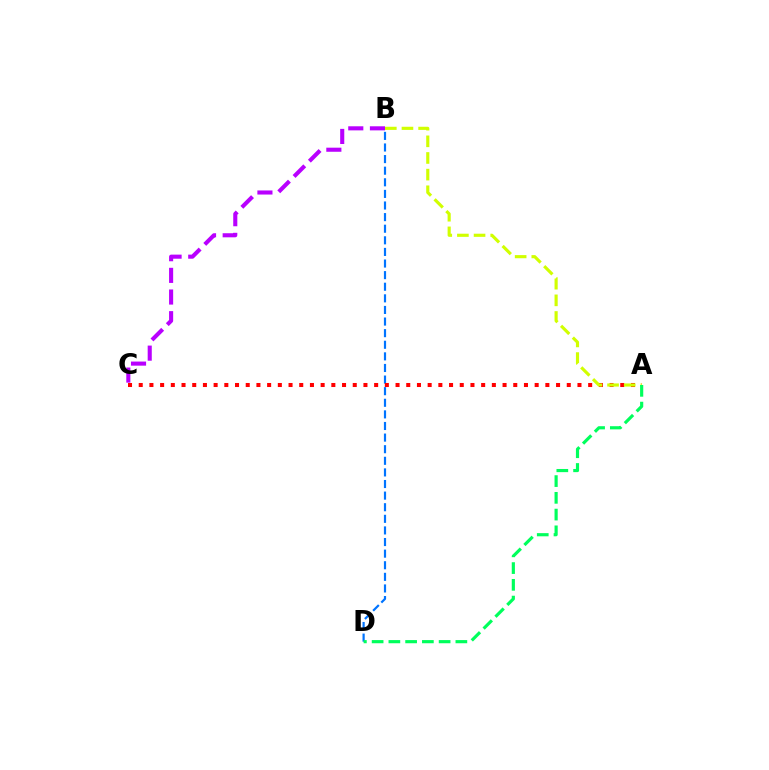{('B', 'D'): [{'color': '#0074ff', 'line_style': 'dashed', 'thickness': 1.58}], ('A', 'C'): [{'color': '#ff0000', 'line_style': 'dotted', 'thickness': 2.91}], ('A', 'B'): [{'color': '#d1ff00', 'line_style': 'dashed', 'thickness': 2.26}], ('A', 'D'): [{'color': '#00ff5c', 'line_style': 'dashed', 'thickness': 2.28}], ('B', 'C'): [{'color': '#b900ff', 'line_style': 'dashed', 'thickness': 2.94}]}